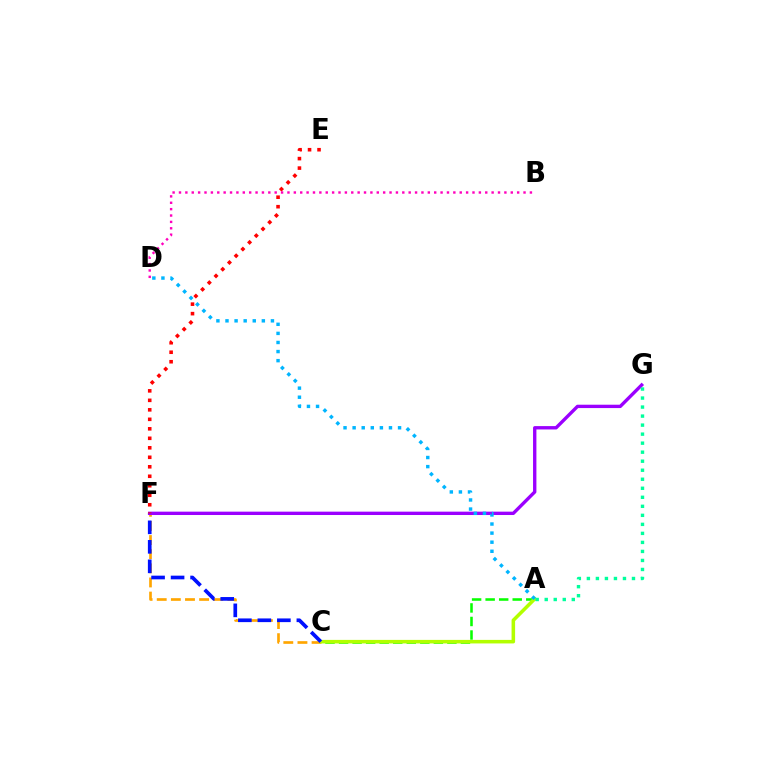{('C', 'F'): [{'color': '#ffa500', 'line_style': 'dashed', 'thickness': 1.92}, {'color': '#0010ff', 'line_style': 'dashed', 'thickness': 2.65}], ('A', 'C'): [{'color': '#08ff00', 'line_style': 'dashed', 'thickness': 1.84}, {'color': '#b3ff00', 'line_style': 'solid', 'thickness': 2.55}], ('F', 'G'): [{'color': '#9b00ff', 'line_style': 'solid', 'thickness': 2.42}], ('E', 'F'): [{'color': '#ff0000', 'line_style': 'dotted', 'thickness': 2.58}], ('A', 'D'): [{'color': '#00b5ff', 'line_style': 'dotted', 'thickness': 2.47}], ('A', 'G'): [{'color': '#00ff9d', 'line_style': 'dotted', 'thickness': 2.45}], ('B', 'D'): [{'color': '#ff00bd', 'line_style': 'dotted', 'thickness': 1.73}]}